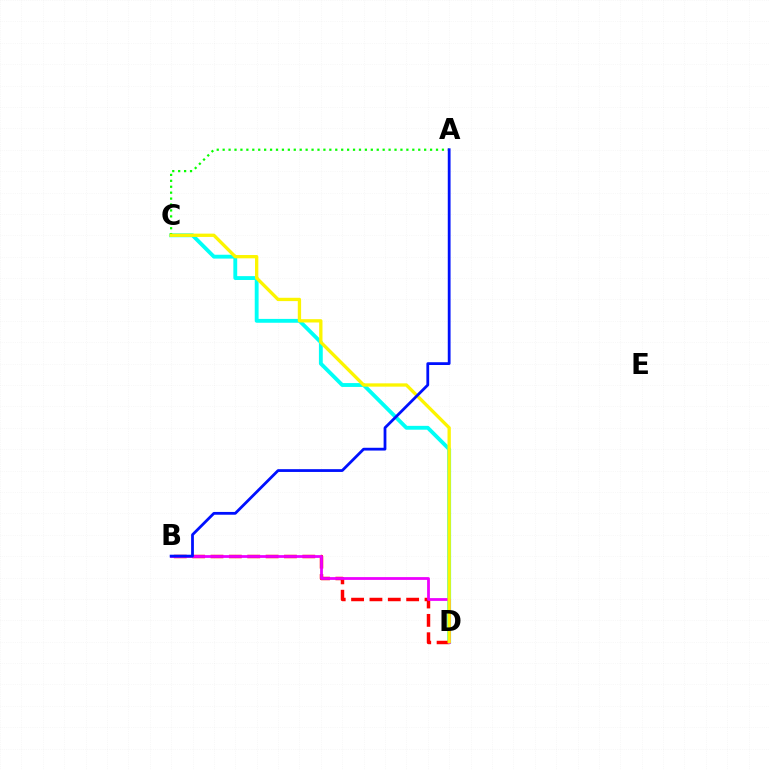{('C', 'D'): [{'color': '#00fff6', 'line_style': 'solid', 'thickness': 2.77}, {'color': '#fcf500', 'line_style': 'solid', 'thickness': 2.39}], ('B', 'D'): [{'color': '#ff0000', 'line_style': 'dashed', 'thickness': 2.49}, {'color': '#ee00ff', 'line_style': 'solid', 'thickness': 2.0}], ('A', 'C'): [{'color': '#08ff00', 'line_style': 'dotted', 'thickness': 1.61}], ('A', 'B'): [{'color': '#0010ff', 'line_style': 'solid', 'thickness': 2.0}]}